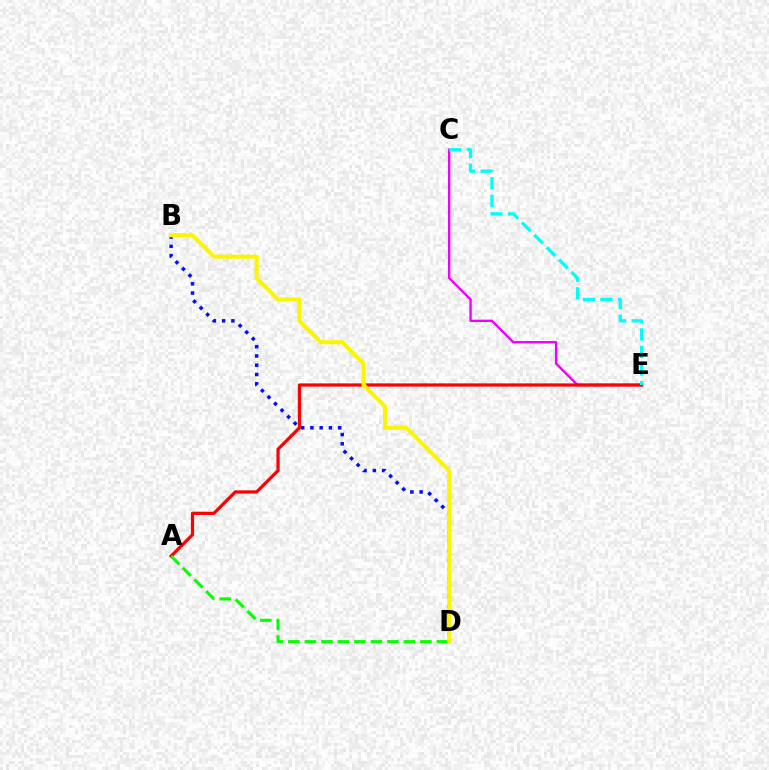{('C', 'E'): [{'color': '#ee00ff', 'line_style': 'solid', 'thickness': 1.72}, {'color': '#00fff6', 'line_style': 'dashed', 'thickness': 2.38}], ('A', 'E'): [{'color': '#ff0000', 'line_style': 'solid', 'thickness': 2.32}], ('A', 'D'): [{'color': '#08ff00', 'line_style': 'dashed', 'thickness': 2.24}], ('B', 'D'): [{'color': '#0010ff', 'line_style': 'dotted', 'thickness': 2.52}, {'color': '#fcf500', 'line_style': 'solid', 'thickness': 2.94}]}